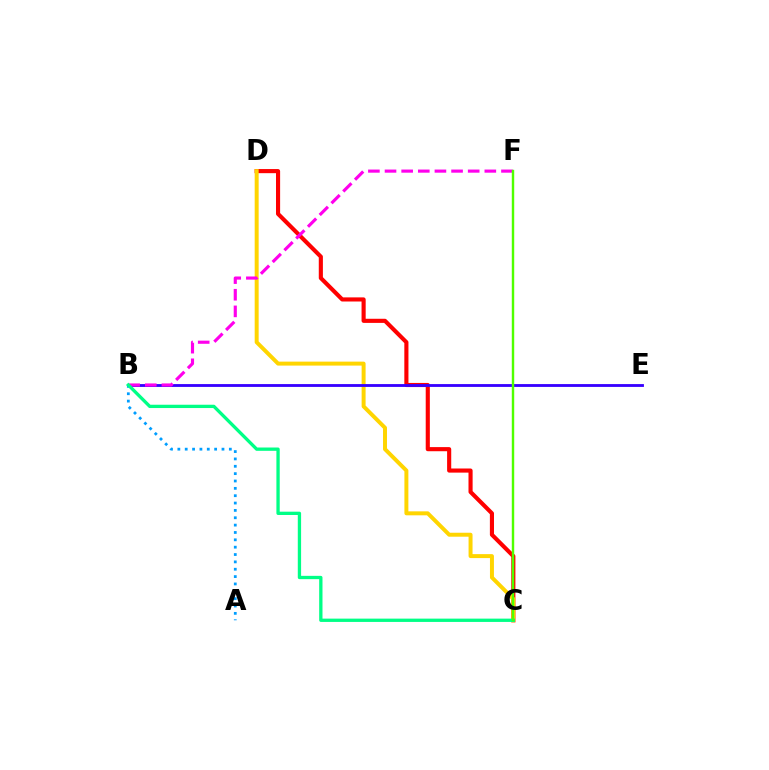{('C', 'D'): [{'color': '#ff0000', 'line_style': 'solid', 'thickness': 2.97}, {'color': '#ffd500', 'line_style': 'solid', 'thickness': 2.86}], ('B', 'E'): [{'color': '#3700ff', 'line_style': 'solid', 'thickness': 2.04}], ('B', 'F'): [{'color': '#ff00ed', 'line_style': 'dashed', 'thickness': 2.26}], ('A', 'B'): [{'color': '#009eff', 'line_style': 'dotted', 'thickness': 2.0}], ('B', 'C'): [{'color': '#00ff86', 'line_style': 'solid', 'thickness': 2.38}], ('C', 'F'): [{'color': '#4fff00', 'line_style': 'solid', 'thickness': 1.75}]}